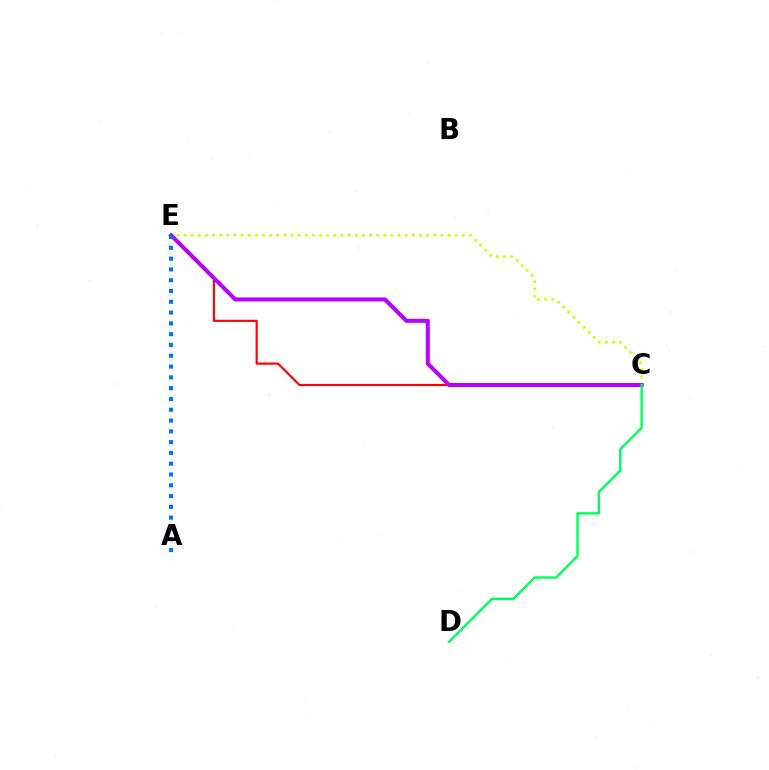{('C', 'E'): [{'color': '#ff0000', 'line_style': 'solid', 'thickness': 1.54}, {'color': '#d1ff00', 'line_style': 'dotted', 'thickness': 1.94}, {'color': '#b900ff', 'line_style': 'solid', 'thickness': 2.9}], ('A', 'E'): [{'color': '#0074ff', 'line_style': 'dotted', 'thickness': 2.93}], ('C', 'D'): [{'color': '#00ff5c', 'line_style': 'solid', 'thickness': 1.72}]}